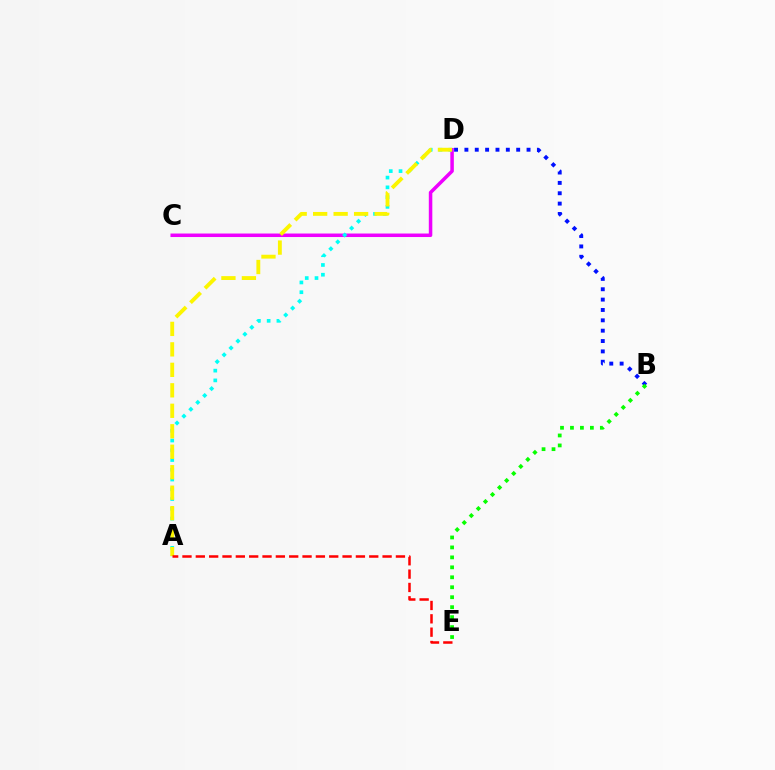{('B', 'D'): [{'color': '#0010ff', 'line_style': 'dotted', 'thickness': 2.81}], ('B', 'E'): [{'color': '#08ff00', 'line_style': 'dotted', 'thickness': 2.71}], ('C', 'D'): [{'color': '#ee00ff', 'line_style': 'solid', 'thickness': 2.52}], ('A', 'D'): [{'color': '#00fff6', 'line_style': 'dotted', 'thickness': 2.65}, {'color': '#fcf500', 'line_style': 'dashed', 'thickness': 2.78}], ('A', 'E'): [{'color': '#ff0000', 'line_style': 'dashed', 'thickness': 1.81}]}